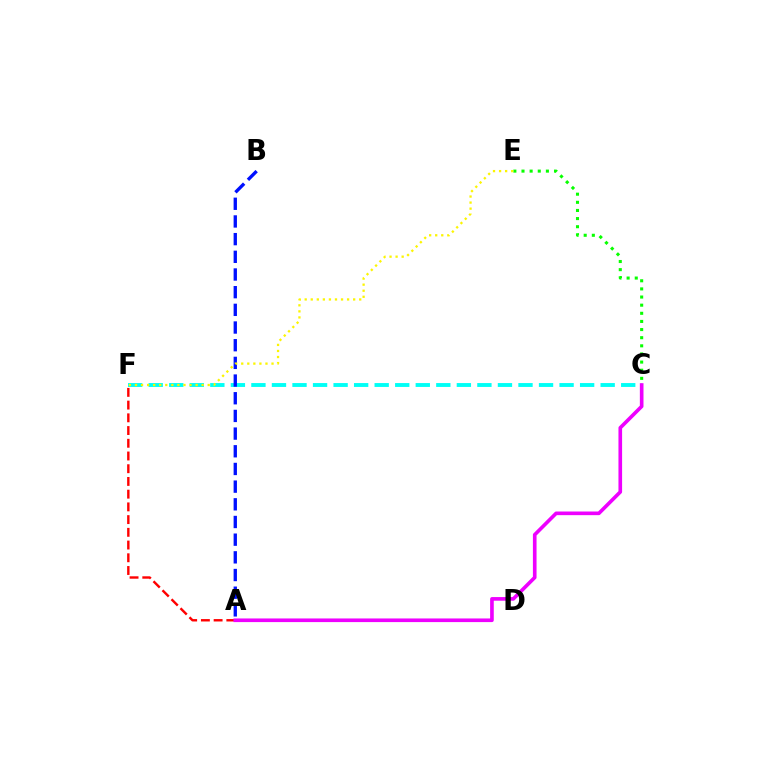{('C', 'E'): [{'color': '#08ff00', 'line_style': 'dotted', 'thickness': 2.21}], ('C', 'F'): [{'color': '#00fff6', 'line_style': 'dashed', 'thickness': 2.79}], ('A', 'F'): [{'color': '#ff0000', 'line_style': 'dashed', 'thickness': 1.73}], ('A', 'B'): [{'color': '#0010ff', 'line_style': 'dashed', 'thickness': 2.4}], ('E', 'F'): [{'color': '#fcf500', 'line_style': 'dotted', 'thickness': 1.65}], ('A', 'C'): [{'color': '#ee00ff', 'line_style': 'solid', 'thickness': 2.62}]}